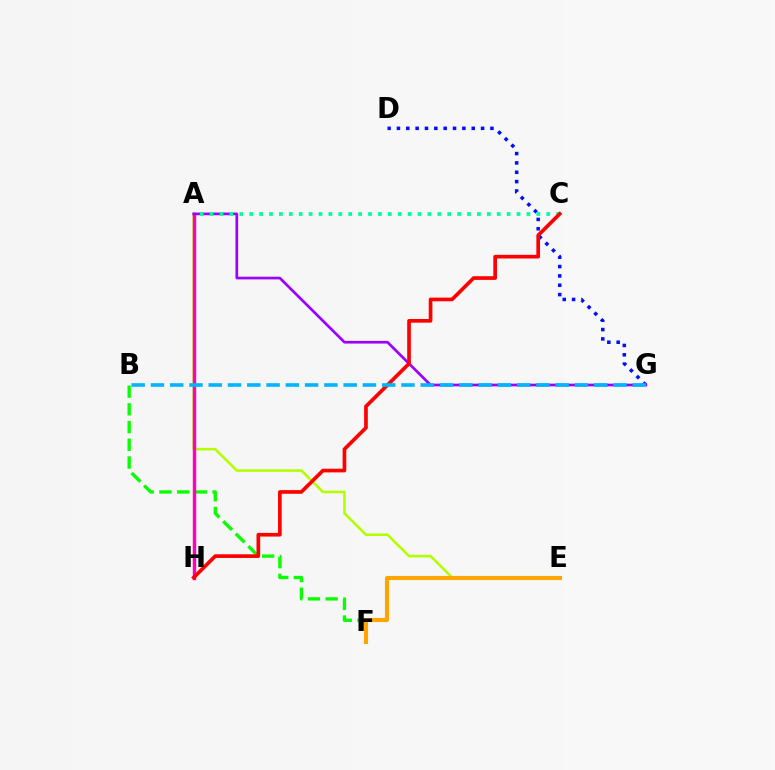{('B', 'F'): [{'color': '#08ff00', 'line_style': 'dashed', 'thickness': 2.41}], ('A', 'E'): [{'color': '#b3ff00', 'line_style': 'solid', 'thickness': 1.86}], ('D', 'G'): [{'color': '#0010ff', 'line_style': 'dotted', 'thickness': 2.54}], ('E', 'F'): [{'color': '#ffa500', 'line_style': 'solid', 'thickness': 2.96}], ('A', 'H'): [{'color': '#ff00bd', 'line_style': 'solid', 'thickness': 2.46}], ('A', 'G'): [{'color': '#9b00ff', 'line_style': 'solid', 'thickness': 1.93}], ('A', 'C'): [{'color': '#00ff9d', 'line_style': 'dotted', 'thickness': 2.69}], ('C', 'H'): [{'color': '#ff0000', 'line_style': 'solid', 'thickness': 2.64}], ('B', 'G'): [{'color': '#00b5ff', 'line_style': 'dashed', 'thickness': 2.62}]}